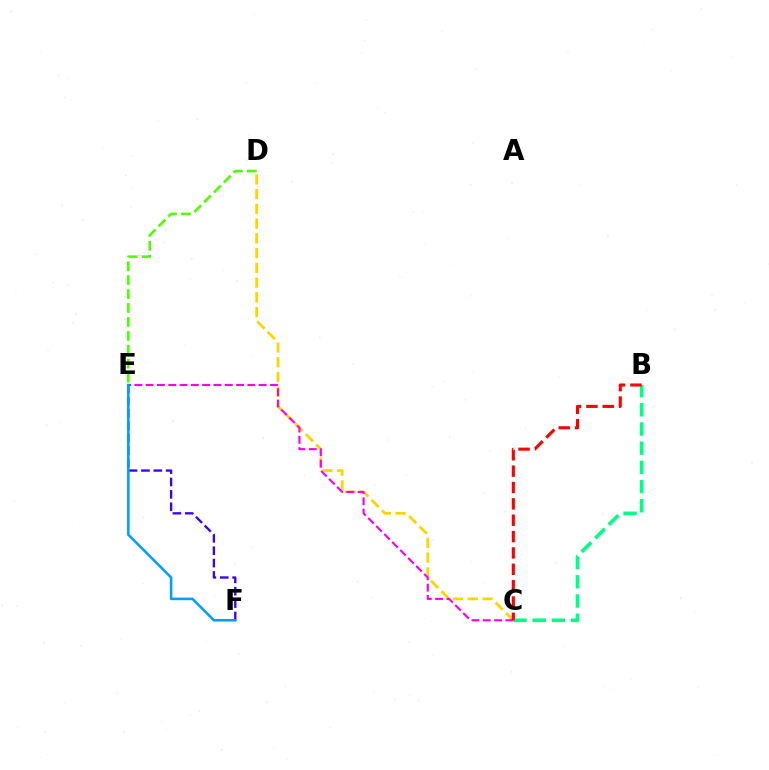{('D', 'E'): [{'color': '#4fff00', 'line_style': 'dashed', 'thickness': 1.89}], ('E', 'F'): [{'color': '#3700ff', 'line_style': 'dashed', 'thickness': 1.68}, {'color': '#009eff', 'line_style': 'solid', 'thickness': 1.84}], ('B', 'C'): [{'color': '#00ff86', 'line_style': 'dashed', 'thickness': 2.61}, {'color': '#ff0000', 'line_style': 'dashed', 'thickness': 2.22}], ('C', 'D'): [{'color': '#ffd500', 'line_style': 'dashed', 'thickness': 2.0}], ('C', 'E'): [{'color': '#ff00ed', 'line_style': 'dashed', 'thickness': 1.54}]}